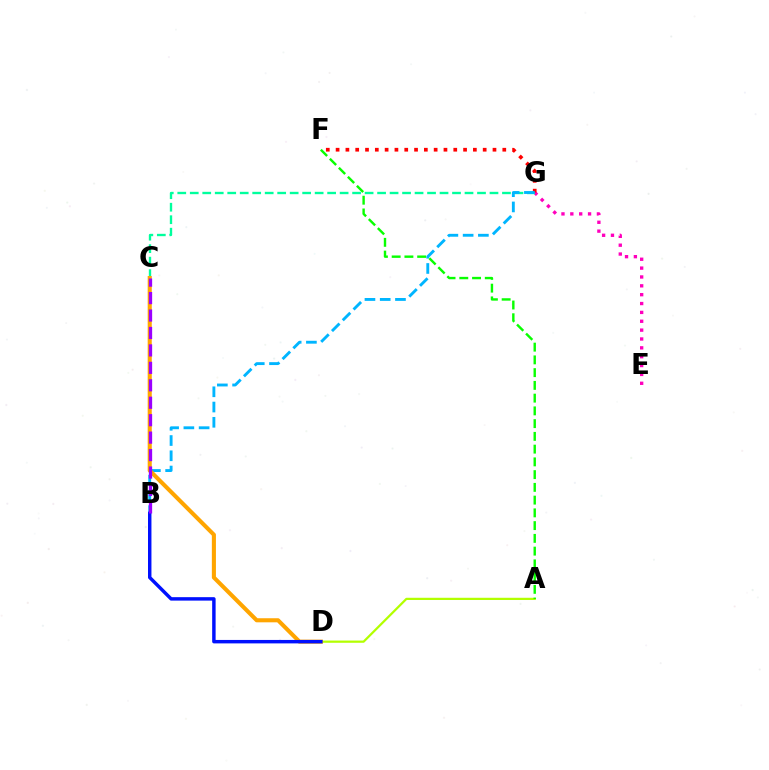{('E', 'G'): [{'color': '#ff00bd', 'line_style': 'dotted', 'thickness': 2.41}], ('C', 'G'): [{'color': '#00ff9d', 'line_style': 'dashed', 'thickness': 1.7}], ('F', 'G'): [{'color': '#ff0000', 'line_style': 'dotted', 'thickness': 2.66}], ('B', 'G'): [{'color': '#00b5ff', 'line_style': 'dashed', 'thickness': 2.07}], ('A', 'D'): [{'color': '#b3ff00', 'line_style': 'solid', 'thickness': 1.61}], ('C', 'D'): [{'color': '#ffa500', 'line_style': 'solid', 'thickness': 2.94}], ('B', 'D'): [{'color': '#0010ff', 'line_style': 'solid', 'thickness': 2.48}], ('B', 'C'): [{'color': '#9b00ff', 'line_style': 'dashed', 'thickness': 2.37}], ('A', 'F'): [{'color': '#08ff00', 'line_style': 'dashed', 'thickness': 1.73}]}